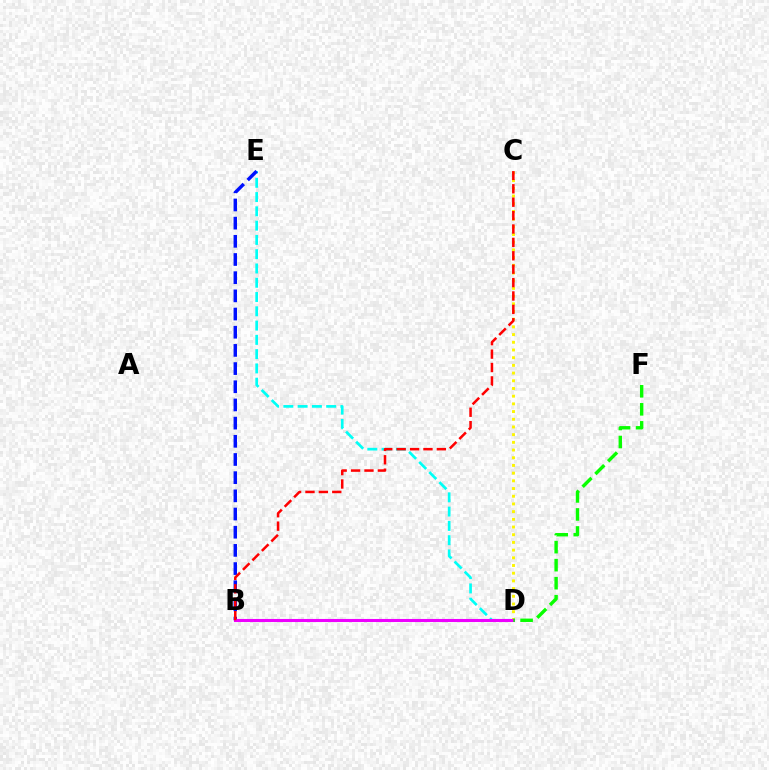{('C', 'D'): [{'color': '#fcf500', 'line_style': 'dotted', 'thickness': 2.09}], ('D', 'E'): [{'color': '#00fff6', 'line_style': 'dashed', 'thickness': 1.94}], ('B', 'E'): [{'color': '#0010ff', 'line_style': 'dashed', 'thickness': 2.47}], ('B', 'D'): [{'color': '#ee00ff', 'line_style': 'solid', 'thickness': 2.22}], ('D', 'F'): [{'color': '#08ff00', 'line_style': 'dashed', 'thickness': 2.45}], ('B', 'C'): [{'color': '#ff0000', 'line_style': 'dashed', 'thickness': 1.82}]}